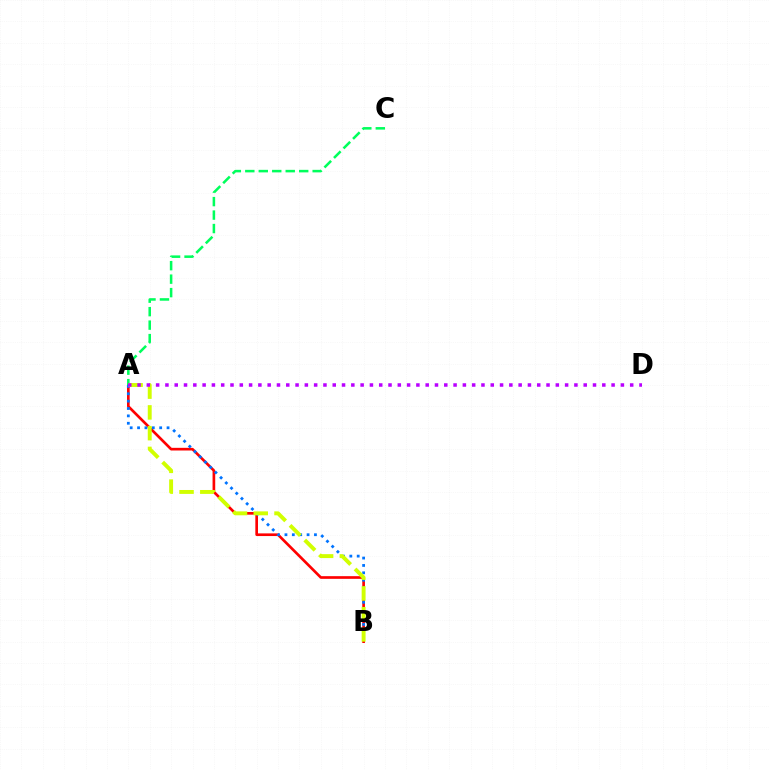{('A', 'B'): [{'color': '#ff0000', 'line_style': 'solid', 'thickness': 1.92}, {'color': '#0074ff', 'line_style': 'dotted', 'thickness': 2.0}, {'color': '#d1ff00', 'line_style': 'dashed', 'thickness': 2.82}], ('A', 'C'): [{'color': '#00ff5c', 'line_style': 'dashed', 'thickness': 1.83}], ('A', 'D'): [{'color': '#b900ff', 'line_style': 'dotted', 'thickness': 2.53}]}